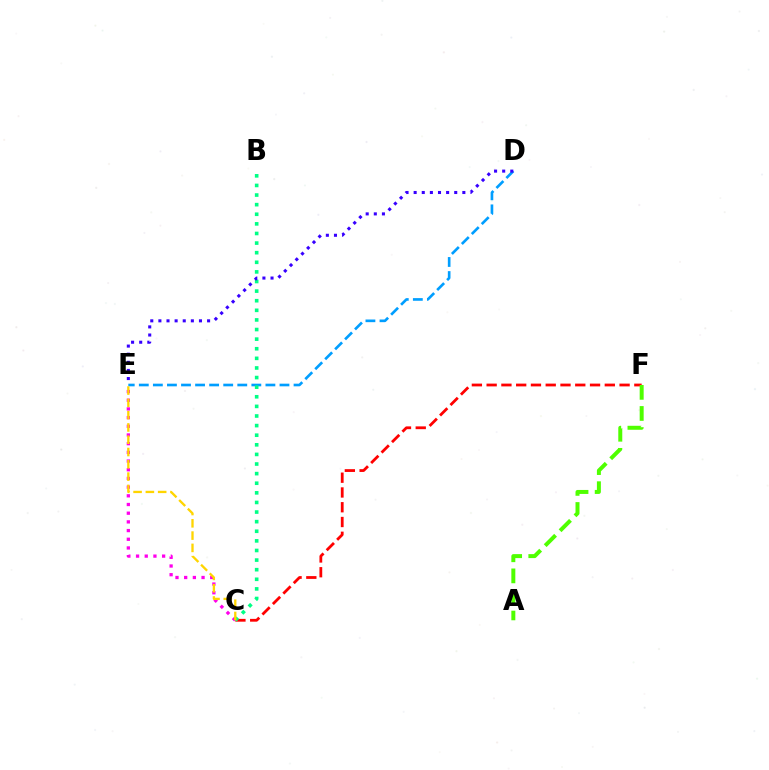{('C', 'F'): [{'color': '#ff0000', 'line_style': 'dashed', 'thickness': 2.01}], ('C', 'E'): [{'color': '#ff00ed', 'line_style': 'dotted', 'thickness': 2.36}, {'color': '#ffd500', 'line_style': 'dashed', 'thickness': 1.67}], ('A', 'F'): [{'color': '#4fff00', 'line_style': 'dashed', 'thickness': 2.87}], ('D', 'E'): [{'color': '#009eff', 'line_style': 'dashed', 'thickness': 1.91}, {'color': '#3700ff', 'line_style': 'dotted', 'thickness': 2.21}], ('B', 'C'): [{'color': '#00ff86', 'line_style': 'dotted', 'thickness': 2.61}]}